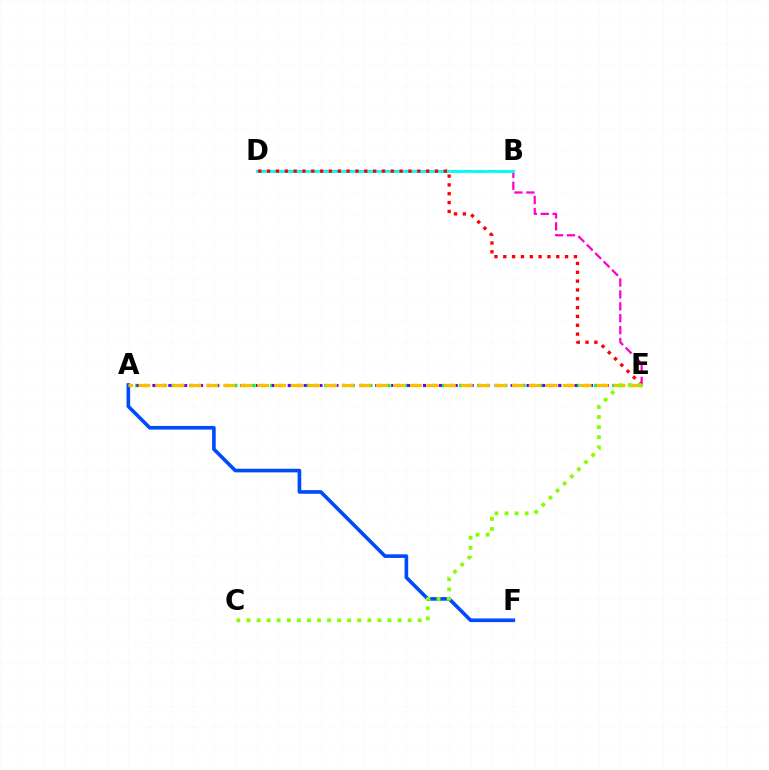{('D', 'E'): [{'color': '#ff00cf', 'line_style': 'dashed', 'thickness': 1.62}, {'color': '#ff0000', 'line_style': 'dotted', 'thickness': 2.4}], ('A', 'E'): [{'color': '#00ff39', 'line_style': 'dotted', 'thickness': 2.45}, {'color': '#7200ff', 'line_style': 'dotted', 'thickness': 2.16}, {'color': '#ffbd00', 'line_style': 'dashed', 'thickness': 2.31}], ('B', 'D'): [{'color': '#00fff6', 'line_style': 'solid', 'thickness': 2.04}], ('A', 'F'): [{'color': '#004bff', 'line_style': 'solid', 'thickness': 2.61}], ('C', 'E'): [{'color': '#84ff00', 'line_style': 'dotted', 'thickness': 2.74}]}